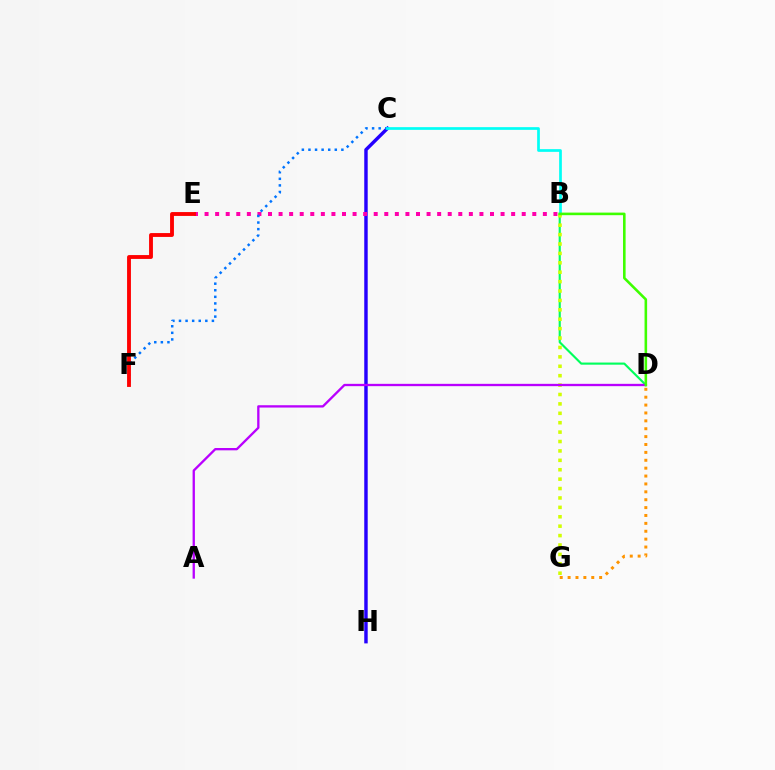{('B', 'D'): [{'color': '#00ff5c', 'line_style': 'solid', 'thickness': 1.54}, {'color': '#3dff00', 'line_style': 'solid', 'thickness': 1.86}], ('C', 'H'): [{'color': '#2500ff', 'line_style': 'solid', 'thickness': 2.48}], ('B', 'E'): [{'color': '#ff00ac', 'line_style': 'dotted', 'thickness': 2.87}], ('C', 'F'): [{'color': '#0074ff', 'line_style': 'dotted', 'thickness': 1.79}], ('B', 'C'): [{'color': '#00fff6', 'line_style': 'solid', 'thickness': 1.95}], ('B', 'G'): [{'color': '#d1ff00', 'line_style': 'dotted', 'thickness': 2.56}], ('A', 'D'): [{'color': '#b900ff', 'line_style': 'solid', 'thickness': 1.67}], ('D', 'G'): [{'color': '#ff9400', 'line_style': 'dotted', 'thickness': 2.14}], ('E', 'F'): [{'color': '#ff0000', 'line_style': 'solid', 'thickness': 2.78}]}